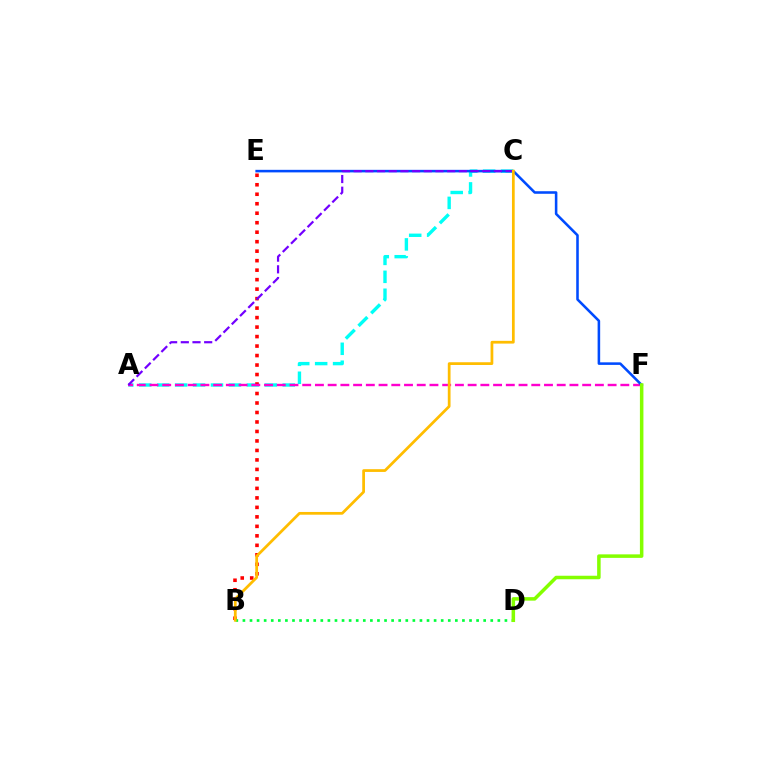{('A', 'C'): [{'color': '#00fff6', 'line_style': 'dashed', 'thickness': 2.44}, {'color': '#7200ff', 'line_style': 'dashed', 'thickness': 1.59}], ('B', 'E'): [{'color': '#ff0000', 'line_style': 'dotted', 'thickness': 2.58}], ('A', 'F'): [{'color': '#ff00cf', 'line_style': 'dashed', 'thickness': 1.73}], ('B', 'D'): [{'color': '#00ff39', 'line_style': 'dotted', 'thickness': 1.92}], ('E', 'F'): [{'color': '#004bff', 'line_style': 'solid', 'thickness': 1.84}], ('D', 'F'): [{'color': '#84ff00', 'line_style': 'solid', 'thickness': 2.53}], ('B', 'C'): [{'color': '#ffbd00', 'line_style': 'solid', 'thickness': 1.98}]}